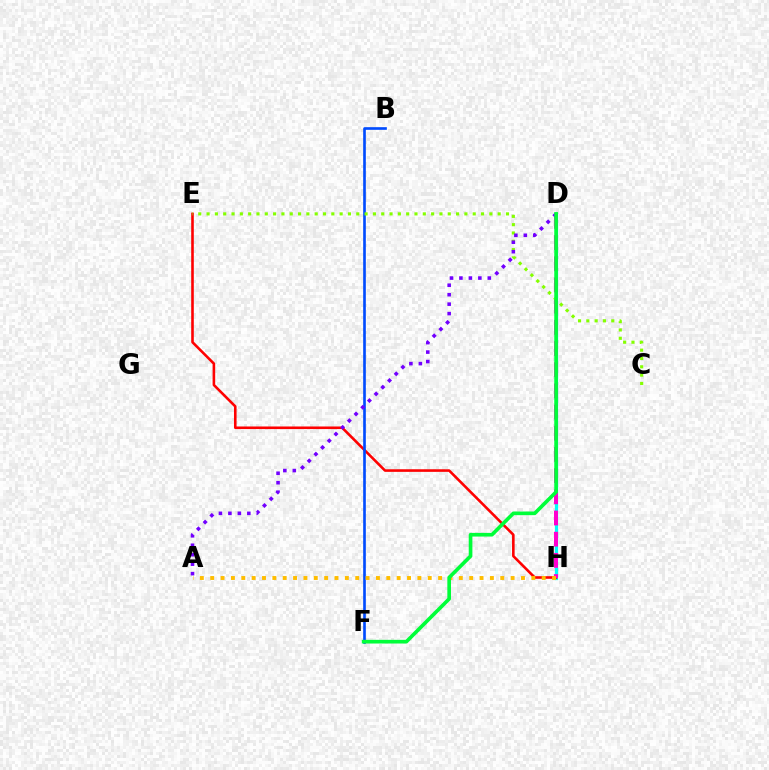{('D', 'H'): [{'color': '#00fff6', 'line_style': 'solid', 'thickness': 2.34}, {'color': '#ff00cf', 'line_style': 'dashed', 'thickness': 2.88}], ('E', 'H'): [{'color': '#ff0000', 'line_style': 'solid', 'thickness': 1.87}], ('B', 'F'): [{'color': '#004bff', 'line_style': 'solid', 'thickness': 1.91}], ('C', 'E'): [{'color': '#84ff00', 'line_style': 'dotted', 'thickness': 2.26}], ('A', 'H'): [{'color': '#ffbd00', 'line_style': 'dotted', 'thickness': 2.81}], ('A', 'D'): [{'color': '#7200ff', 'line_style': 'dotted', 'thickness': 2.57}], ('D', 'F'): [{'color': '#00ff39', 'line_style': 'solid', 'thickness': 2.64}]}